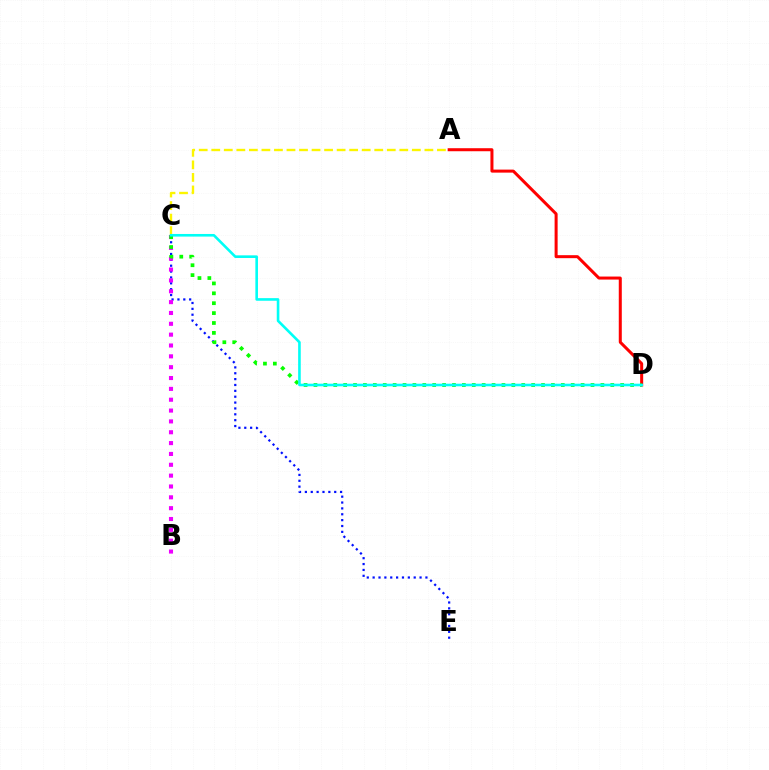{('C', 'E'): [{'color': '#0010ff', 'line_style': 'dotted', 'thickness': 1.59}], ('A', 'D'): [{'color': '#ff0000', 'line_style': 'solid', 'thickness': 2.17}], ('B', 'C'): [{'color': '#ee00ff', 'line_style': 'dotted', 'thickness': 2.95}], ('C', 'D'): [{'color': '#08ff00', 'line_style': 'dotted', 'thickness': 2.69}, {'color': '#00fff6', 'line_style': 'solid', 'thickness': 1.89}], ('A', 'C'): [{'color': '#fcf500', 'line_style': 'dashed', 'thickness': 1.7}]}